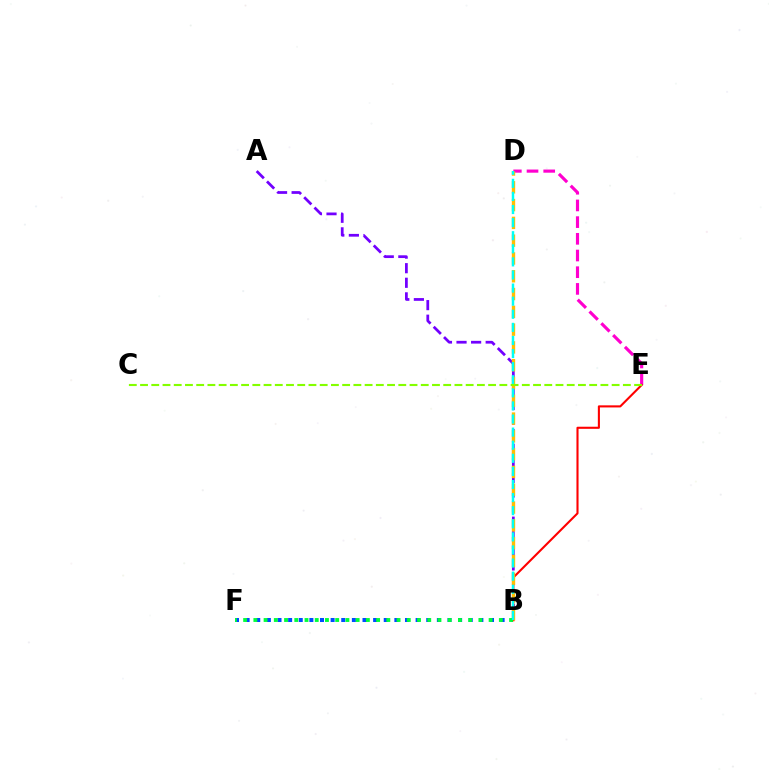{('D', 'E'): [{'color': '#ff00cf', 'line_style': 'dashed', 'thickness': 2.27}], ('A', 'B'): [{'color': '#7200ff', 'line_style': 'dashed', 'thickness': 1.98}], ('B', 'E'): [{'color': '#ff0000', 'line_style': 'solid', 'thickness': 1.51}], ('B', 'D'): [{'color': '#ffbd00', 'line_style': 'dashed', 'thickness': 2.42}, {'color': '#00fff6', 'line_style': 'dashed', 'thickness': 1.78}], ('B', 'F'): [{'color': '#004bff', 'line_style': 'dotted', 'thickness': 2.89}, {'color': '#00ff39', 'line_style': 'dotted', 'thickness': 2.78}], ('C', 'E'): [{'color': '#84ff00', 'line_style': 'dashed', 'thickness': 1.53}]}